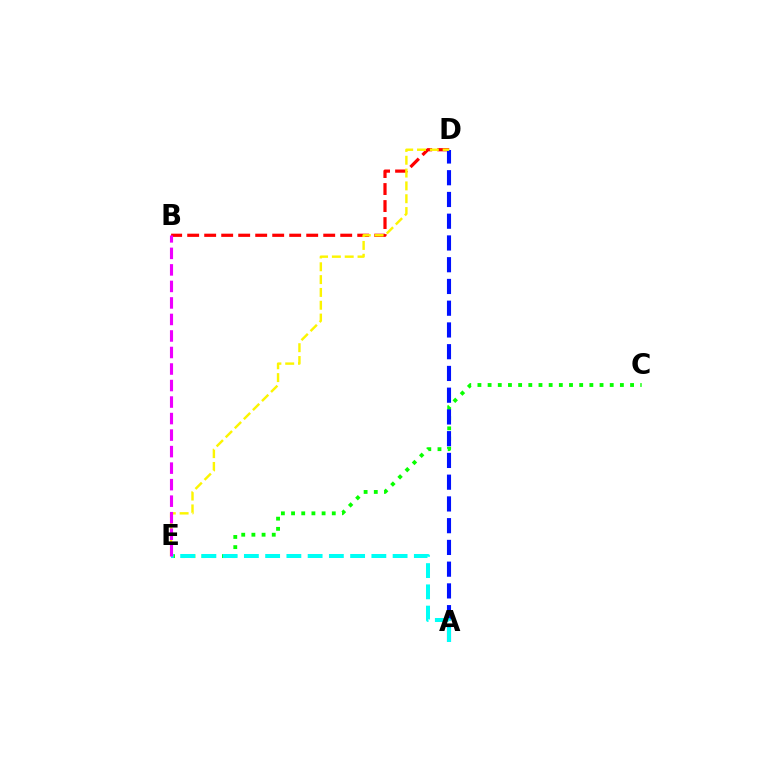{('C', 'E'): [{'color': '#08ff00', 'line_style': 'dotted', 'thickness': 2.76}], ('B', 'D'): [{'color': '#ff0000', 'line_style': 'dashed', 'thickness': 2.31}], ('A', 'D'): [{'color': '#0010ff', 'line_style': 'dashed', 'thickness': 2.95}], ('D', 'E'): [{'color': '#fcf500', 'line_style': 'dashed', 'thickness': 1.74}], ('A', 'E'): [{'color': '#00fff6', 'line_style': 'dashed', 'thickness': 2.89}], ('B', 'E'): [{'color': '#ee00ff', 'line_style': 'dashed', 'thickness': 2.24}]}